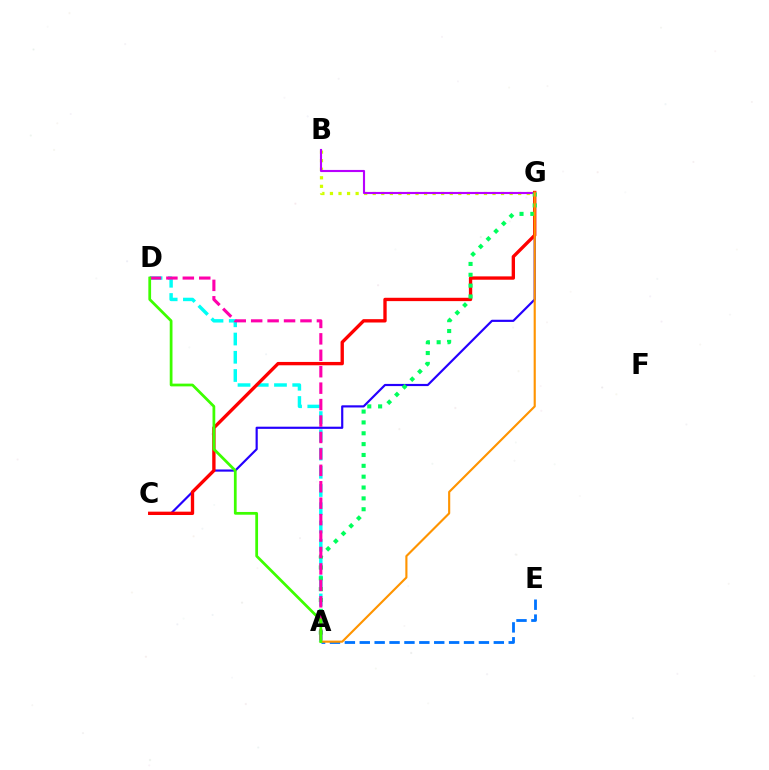{('A', 'D'): [{'color': '#00fff6', 'line_style': 'dashed', 'thickness': 2.48}, {'color': '#ff00ac', 'line_style': 'dashed', 'thickness': 2.23}, {'color': '#3dff00', 'line_style': 'solid', 'thickness': 1.98}], ('B', 'G'): [{'color': '#d1ff00', 'line_style': 'dotted', 'thickness': 2.32}, {'color': '#b900ff', 'line_style': 'solid', 'thickness': 1.53}], ('C', 'G'): [{'color': '#2500ff', 'line_style': 'solid', 'thickness': 1.57}, {'color': '#ff0000', 'line_style': 'solid', 'thickness': 2.41}], ('A', 'G'): [{'color': '#00ff5c', 'line_style': 'dotted', 'thickness': 2.95}, {'color': '#ff9400', 'line_style': 'solid', 'thickness': 1.54}], ('A', 'E'): [{'color': '#0074ff', 'line_style': 'dashed', 'thickness': 2.02}]}